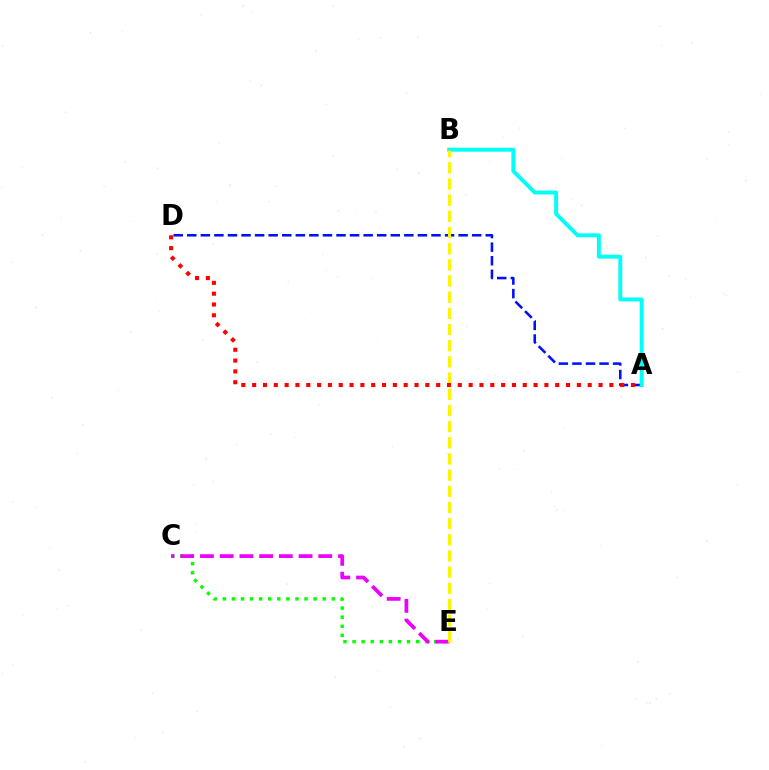{('A', 'D'): [{'color': '#0010ff', 'line_style': 'dashed', 'thickness': 1.84}, {'color': '#ff0000', 'line_style': 'dotted', 'thickness': 2.94}], ('A', 'B'): [{'color': '#00fff6', 'line_style': 'solid', 'thickness': 2.83}], ('C', 'E'): [{'color': '#08ff00', 'line_style': 'dotted', 'thickness': 2.47}, {'color': '#ee00ff', 'line_style': 'dashed', 'thickness': 2.68}], ('B', 'E'): [{'color': '#fcf500', 'line_style': 'dashed', 'thickness': 2.2}]}